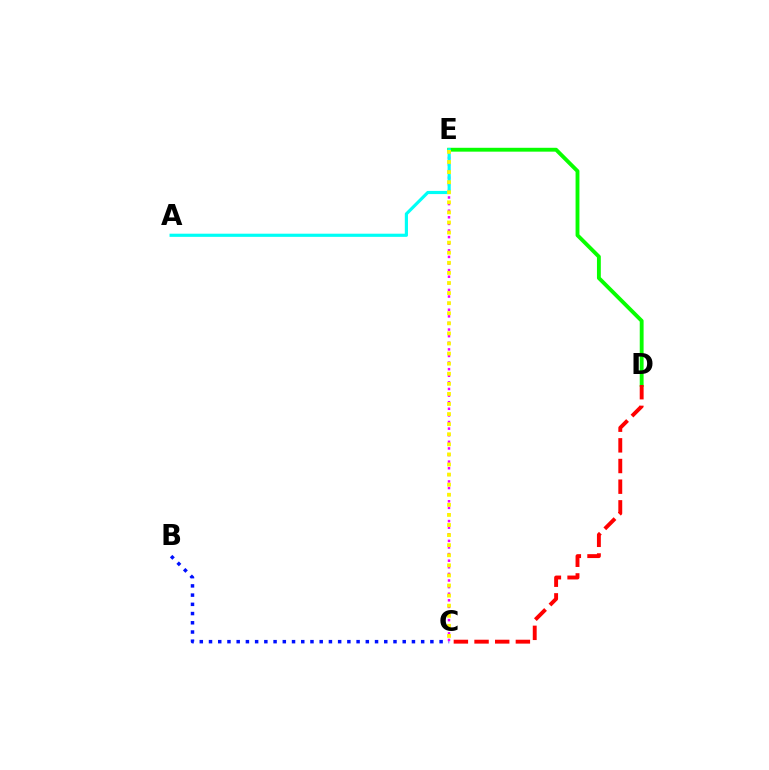{('B', 'C'): [{'color': '#0010ff', 'line_style': 'dotted', 'thickness': 2.51}], ('D', 'E'): [{'color': '#08ff00', 'line_style': 'solid', 'thickness': 2.78}], ('C', 'E'): [{'color': '#ee00ff', 'line_style': 'dotted', 'thickness': 1.79}, {'color': '#fcf500', 'line_style': 'dotted', 'thickness': 2.74}], ('C', 'D'): [{'color': '#ff0000', 'line_style': 'dashed', 'thickness': 2.81}], ('A', 'E'): [{'color': '#00fff6', 'line_style': 'solid', 'thickness': 2.28}]}